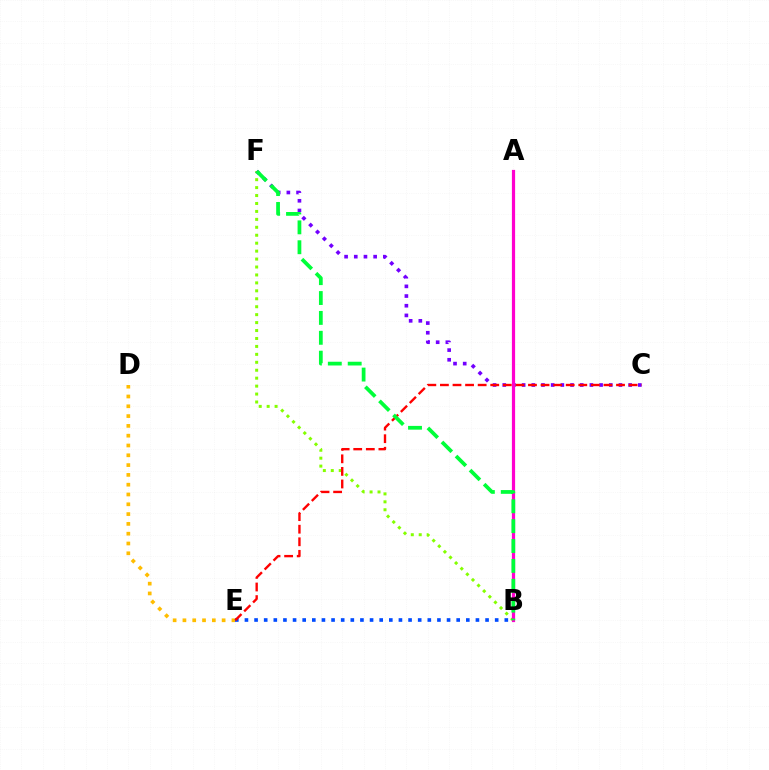{('B', 'F'): [{'color': '#84ff00', 'line_style': 'dotted', 'thickness': 2.16}, {'color': '#00ff39', 'line_style': 'dashed', 'thickness': 2.7}], ('D', 'E'): [{'color': '#ffbd00', 'line_style': 'dotted', 'thickness': 2.66}], ('A', 'B'): [{'color': '#00fff6', 'line_style': 'dotted', 'thickness': 1.83}, {'color': '#ff00cf', 'line_style': 'solid', 'thickness': 2.31}], ('C', 'F'): [{'color': '#7200ff', 'line_style': 'dotted', 'thickness': 2.63}], ('B', 'E'): [{'color': '#004bff', 'line_style': 'dotted', 'thickness': 2.62}], ('C', 'E'): [{'color': '#ff0000', 'line_style': 'dashed', 'thickness': 1.71}]}